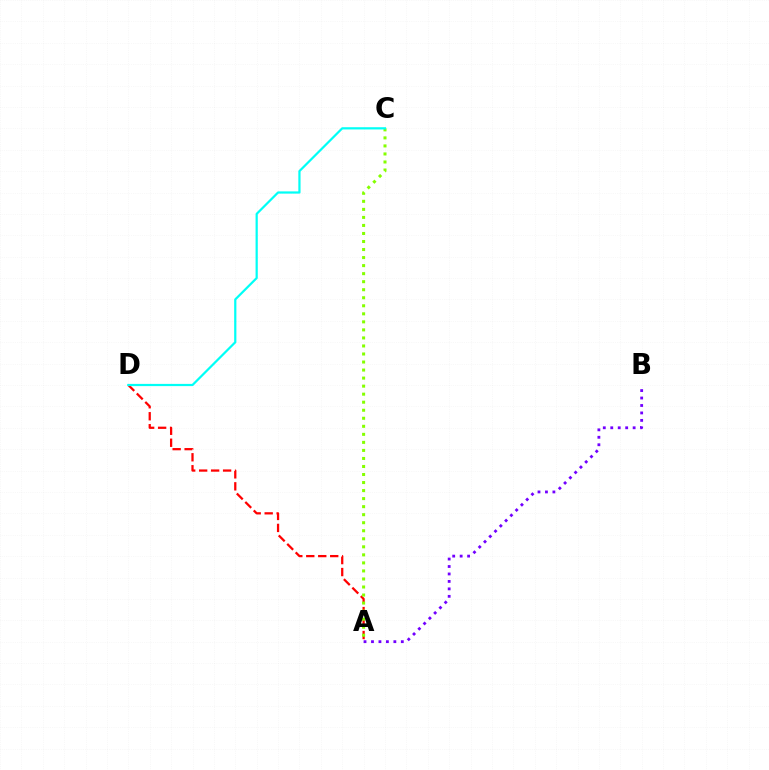{('A', 'B'): [{'color': '#7200ff', 'line_style': 'dotted', 'thickness': 2.03}], ('A', 'D'): [{'color': '#ff0000', 'line_style': 'dashed', 'thickness': 1.63}], ('A', 'C'): [{'color': '#84ff00', 'line_style': 'dotted', 'thickness': 2.18}], ('C', 'D'): [{'color': '#00fff6', 'line_style': 'solid', 'thickness': 1.6}]}